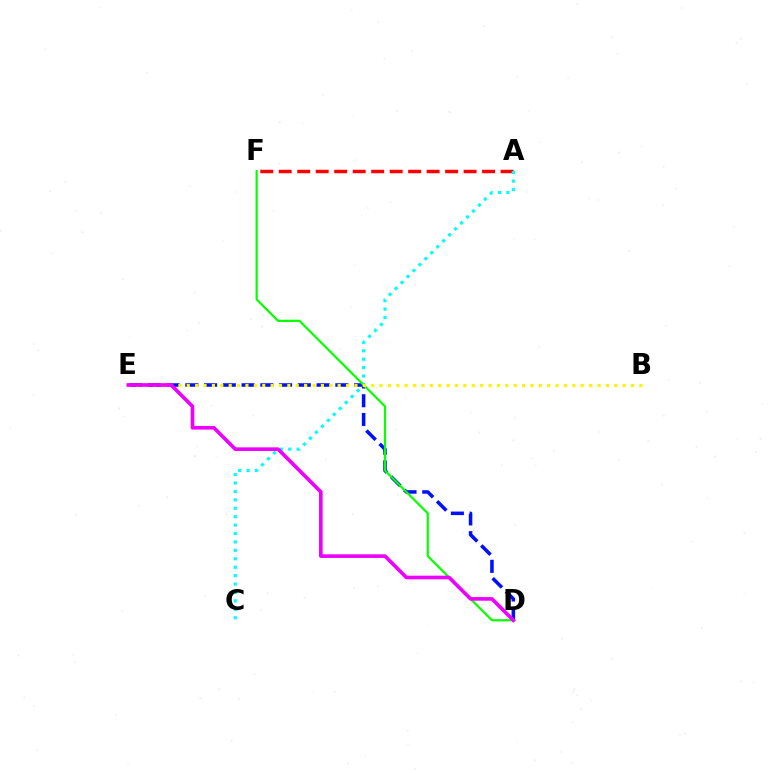{('A', 'F'): [{'color': '#ff0000', 'line_style': 'dashed', 'thickness': 2.51}], ('D', 'E'): [{'color': '#0010ff', 'line_style': 'dashed', 'thickness': 2.55}, {'color': '#ee00ff', 'line_style': 'solid', 'thickness': 2.62}], ('A', 'C'): [{'color': '#00fff6', 'line_style': 'dotted', 'thickness': 2.29}], ('D', 'F'): [{'color': '#08ff00', 'line_style': 'solid', 'thickness': 1.58}], ('B', 'E'): [{'color': '#fcf500', 'line_style': 'dotted', 'thickness': 2.28}]}